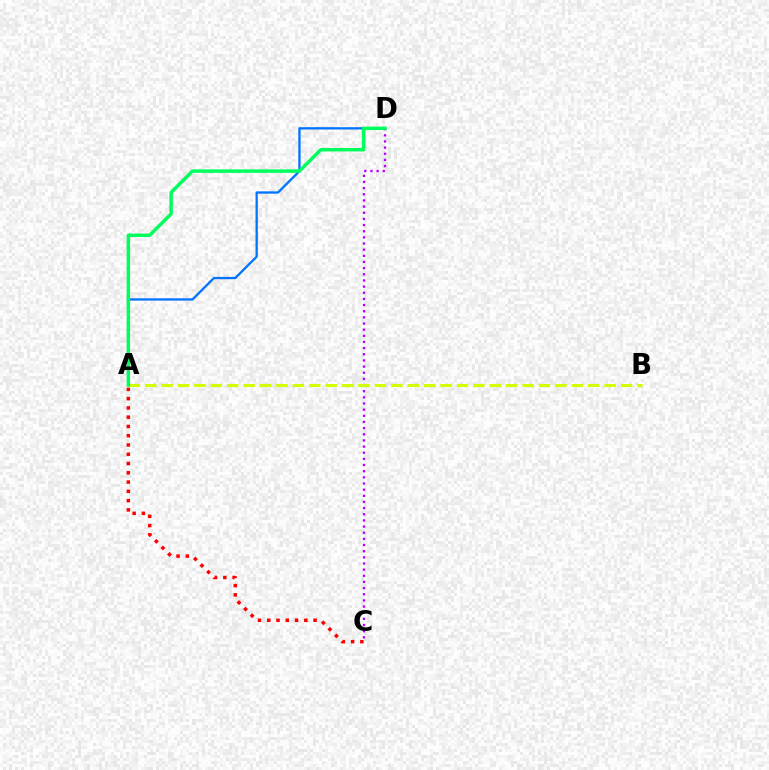{('A', 'C'): [{'color': '#ff0000', 'line_style': 'dotted', 'thickness': 2.52}], ('C', 'D'): [{'color': '#b900ff', 'line_style': 'dotted', 'thickness': 1.67}], ('A', 'D'): [{'color': '#0074ff', 'line_style': 'solid', 'thickness': 1.65}, {'color': '#00ff5c', 'line_style': 'solid', 'thickness': 2.49}], ('A', 'B'): [{'color': '#d1ff00', 'line_style': 'dashed', 'thickness': 2.23}]}